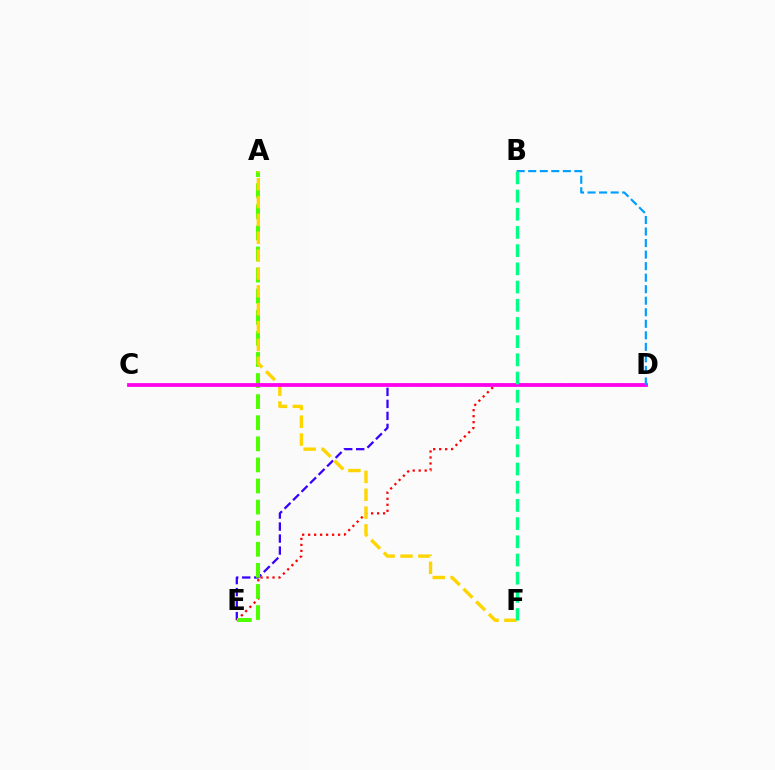{('D', 'E'): [{'color': '#3700ff', 'line_style': 'dashed', 'thickness': 1.63}, {'color': '#ff0000', 'line_style': 'dotted', 'thickness': 1.63}], ('A', 'E'): [{'color': '#4fff00', 'line_style': 'dashed', 'thickness': 2.87}], ('A', 'F'): [{'color': '#ffd500', 'line_style': 'dashed', 'thickness': 2.43}], ('C', 'D'): [{'color': '#ff00ed', 'line_style': 'solid', 'thickness': 2.72}], ('B', 'D'): [{'color': '#009eff', 'line_style': 'dashed', 'thickness': 1.57}], ('B', 'F'): [{'color': '#00ff86', 'line_style': 'dashed', 'thickness': 2.47}]}